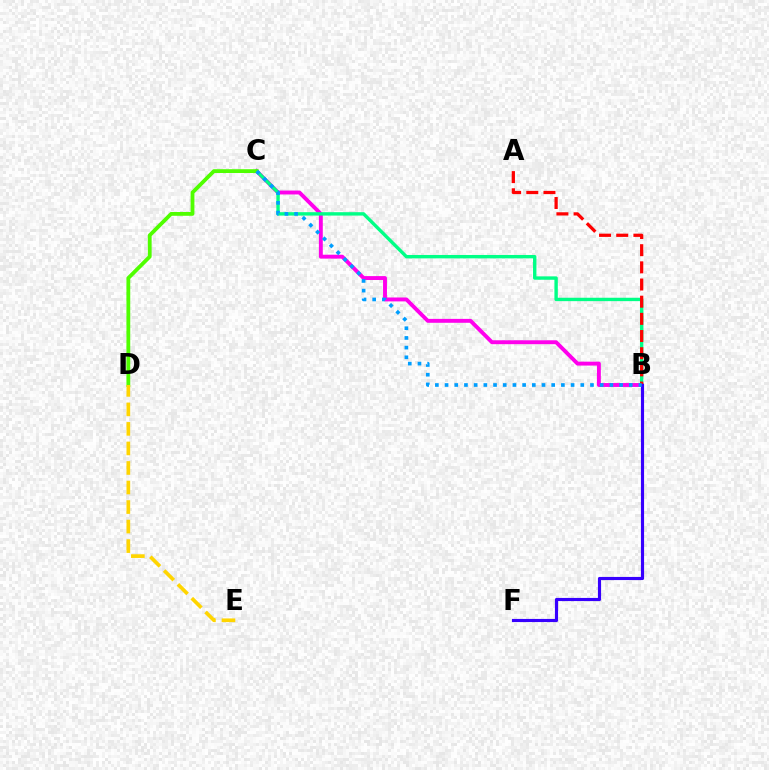{('B', 'C'): [{'color': '#ff00ed', 'line_style': 'solid', 'thickness': 2.81}, {'color': '#00ff86', 'line_style': 'solid', 'thickness': 2.44}, {'color': '#009eff', 'line_style': 'dotted', 'thickness': 2.63}], ('C', 'D'): [{'color': '#4fff00', 'line_style': 'solid', 'thickness': 2.74}], ('A', 'B'): [{'color': '#ff0000', 'line_style': 'dashed', 'thickness': 2.33}], ('D', 'E'): [{'color': '#ffd500', 'line_style': 'dashed', 'thickness': 2.65}], ('B', 'F'): [{'color': '#3700ff', 'line_style': 'solid', 'thickness': 2.26}]}